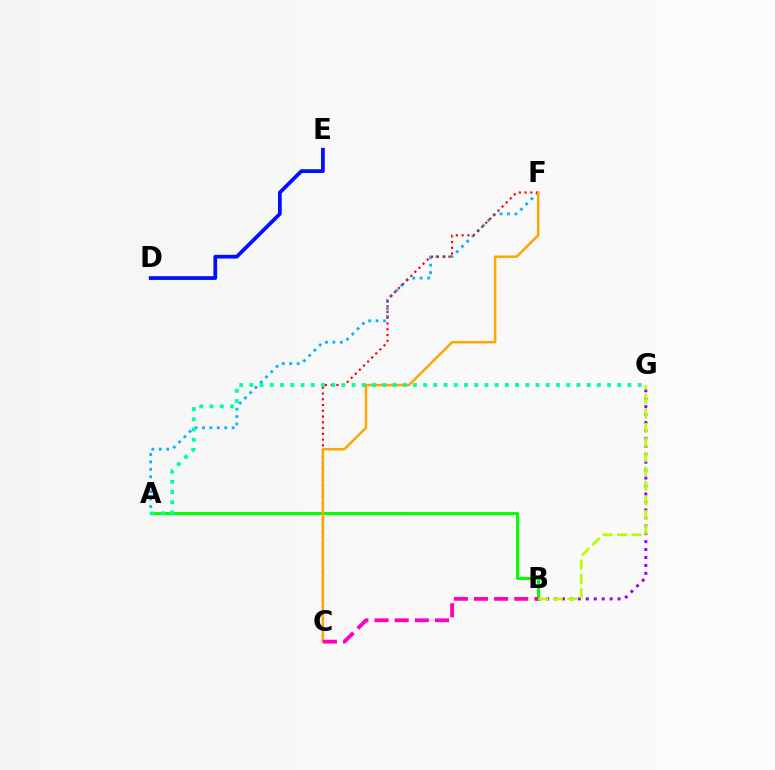{('A', 'F'): [{'color': '#00b5ff', 'line_style': 'dotted', 'thickness': 2.02}], ('B', 'G'): [{'color': '#9b00ff', 'line_style': 'dotted', 'thickness': 2.16}, {'color': '#b3ff00', 'line_style': 'dashed', 'thickness': 1.97}], ('A', 'B'): [{'color': '#08ff00', 'line_style': 'solid', 'thickness': 2.19}], ('C', 'F'): [{'color': '#ff0000', 'line_style': 'dotted', 'thickness': 1.56}, {'color': '#ffa500', 'line_style': 'solid', 'thickness': 1.79}], ('A', 'G'): [{'color': '#00ff9d', 'line_style': 'dotted', 'thickness': 2.78}], ('D', 'E'): [{'color': '#0010ff', 'line_style': 'solid', 'thickness': 2.7}], ('B', 'C'): [{'color': '#ff00bd', 'line_style': 'dashed', 'thickness': 2.74}]}